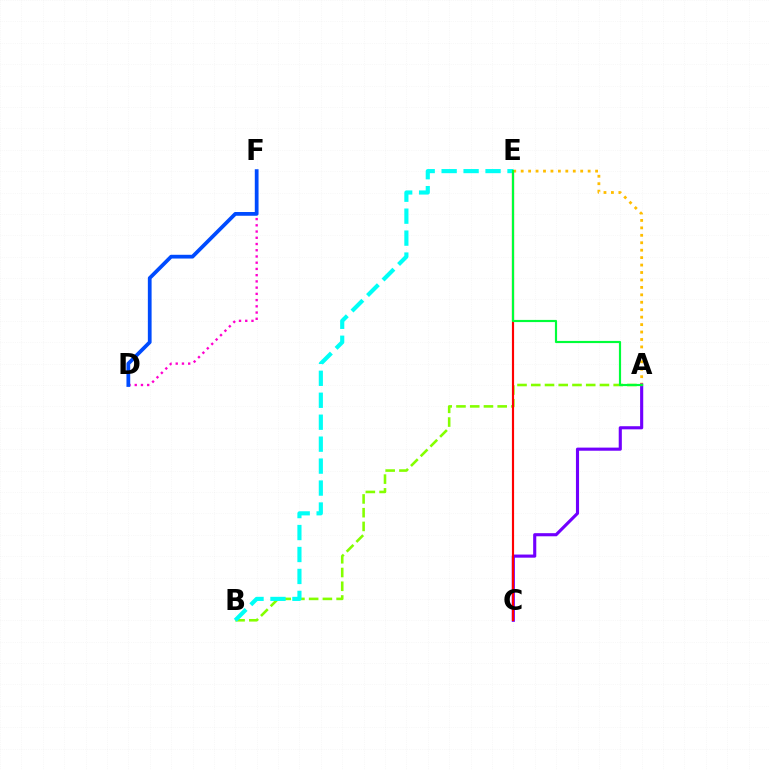{('A', 'E'): [{'color': '#ffbd00', 'line_style': 'dotted', 'thickness': 2.02}, {'color': '#00ff39', 'line_style': 'solid', 'thickness': 1.57}], ('A', 'C'): [{'color': '#7200ff', 'line_style': 'solid', 'thickness': 2.25}], ('A', 'B'): [{'color': '#84ff00', 'line_style': 'dashed', 'thickness': 1.87}], ('D', 'F'): [{'color': '#ff00cf', 'line_style': 'dotted', 'thickness': 1.69}, {'color': '#004bff', 'line_style': 'solid', 'thickness': 2.7}], ('C', 'E'): [{'color': '#ff0000', 'line_style': 'solid', 'thickness': 1.56}], ('B', 'E'): [{'color': '#00fff6', 'line_style': 'dashed', 'thickness': 2.98}]}